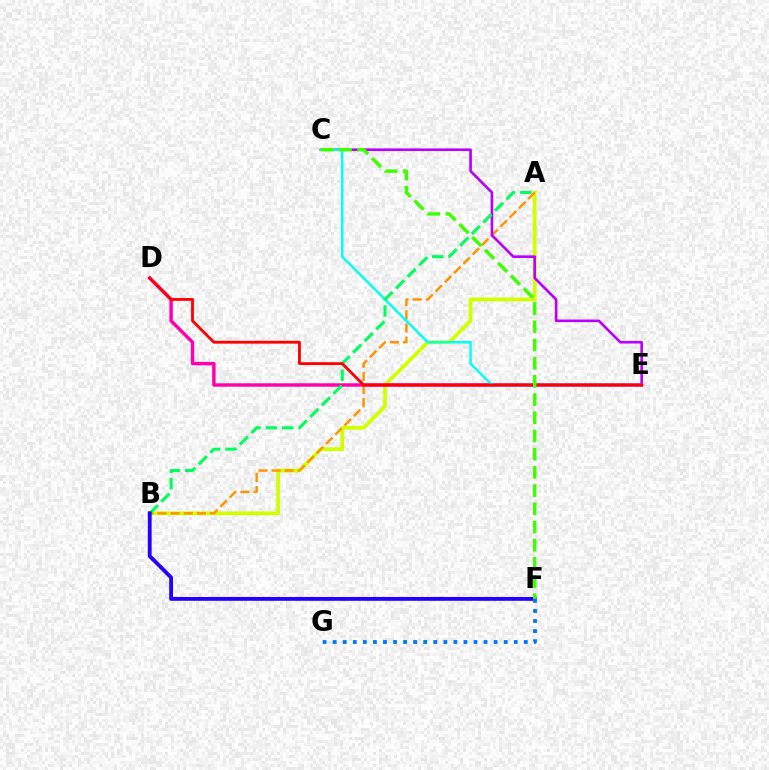{('A', 'B'): [{'color': '#d1ff00', 'line_style': 'solid', 'thickness': 2.71}, {'color': '#ff9400', 'line_style': 'dashed', 'thickness': 1.78}, {'color': '#00ff5c', 'line_style': 'dashed', 'thickness': 2.23}], ('D', 'E'): [{'color': '#ff00ac', 'line_style': 'solid', 'thickness': 2.47}, {'color': '#ff0000', 'line_style': 'solid', 'thickness': 2.03}], ('C', 'E'): [{'color': '#b900ff', 'line_style': 'solid', 'thickness': 1.9}, {'color': '#00fff6', 'line_style': 'solid', 'thickness': 1.76}], ('B', 'F'): [{'color': '#2500ff', 'line_style': 'solid', 'thickness': 2.76}], ('C', 'F'): [{'color': '#3dff00', 'line_style': 'dashed', 'thickness': 2.47}], ('F', 'G'): [{'color': '#0074ff', 'line_style': 'dotted', 'thickness': 2.73}]}